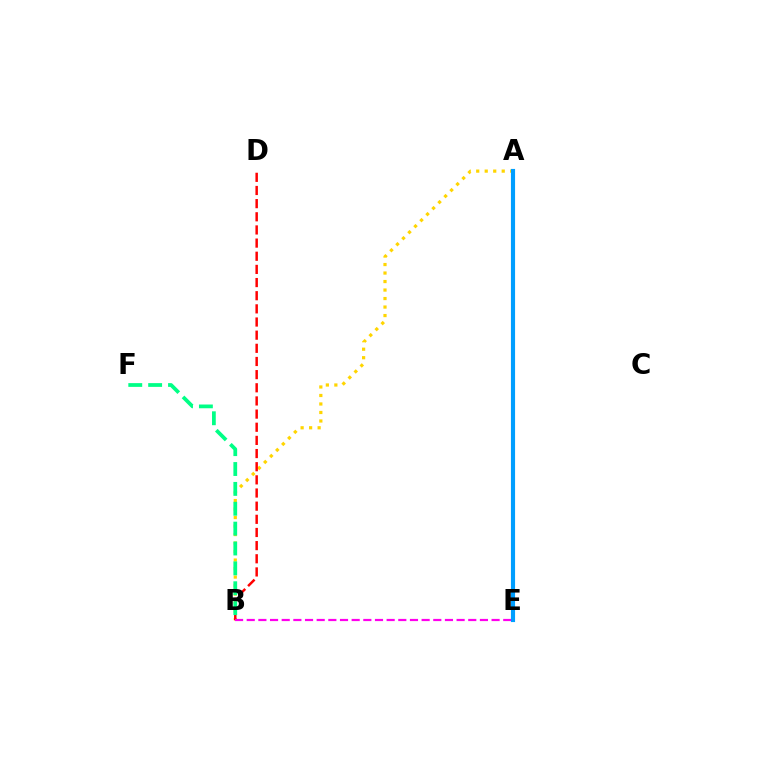{('A', 'B'): [{'color': '#ffd500', 'line_style': 'dotted', 'thickness': 2.31}], ('B', 'D'): [{'color': '#ff0000', 'line_style': 'dashed', 'thickness': 1.79}], ('B', 'F'): [{'color': '#00ff86', 'line_style': 'dashed', 'thickness': 2.7}], ('A', 'E'): [{'color': '#3700ff', 'line_style': 'dotted', 'thickness': 2.82}, {'color': '#4fff00', 'line_style': 'dotted', 'thickness': 1.55}, {'color': '#009eff', 'line_style': 'solid', 'thickness': 2.98}], ('B', 'E'): [{'color': '#ff00ed', 'line_style': 'dashed', 'thickness': 1.58}]}